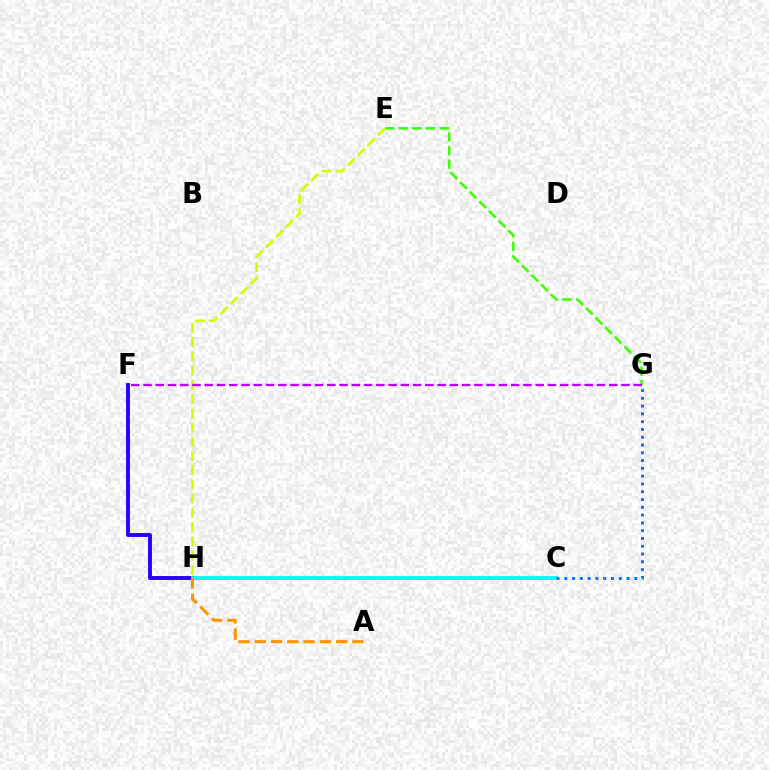{('C', 'H'): [{'color': '#ff00ac', 'line_style': 'dashed', 'thickness': 1.9}, {'color': '#00ff5c', 'line_style': 'dashed', 'thickness': 1.68}, {'color': '#ff0000', 'line_style': 'solid', 'thickness': 1.85}, {'color': '#00fff6', 'line_style': 'solid', 'thickness': 2.76}], ('F', 'H'): [{'color': '#2500ff', 'line_style': 'solid', 'thickness': 2.81}], ('E', 'G'): [{'color': '#3dff00', 'line_style': 'dashed', 'thickness': 1.85}], ('E', 'H'): [{'color': '#d1ff00', 'line_style': 'dashed', 'thickness': 1.94}], ('A', 'H'): [{'color': '#ff9400', 'line_style': 'dashed', 'thickness': 2.21}], ('F', 'G'): [{'color': '#b900ff', 'line_style': 'dashed', 'thickness': 1.66}], ('C', 'G'): [{'color': '#0074ff', 'line_style': 'dotted', 'thickness': 2.12}]}